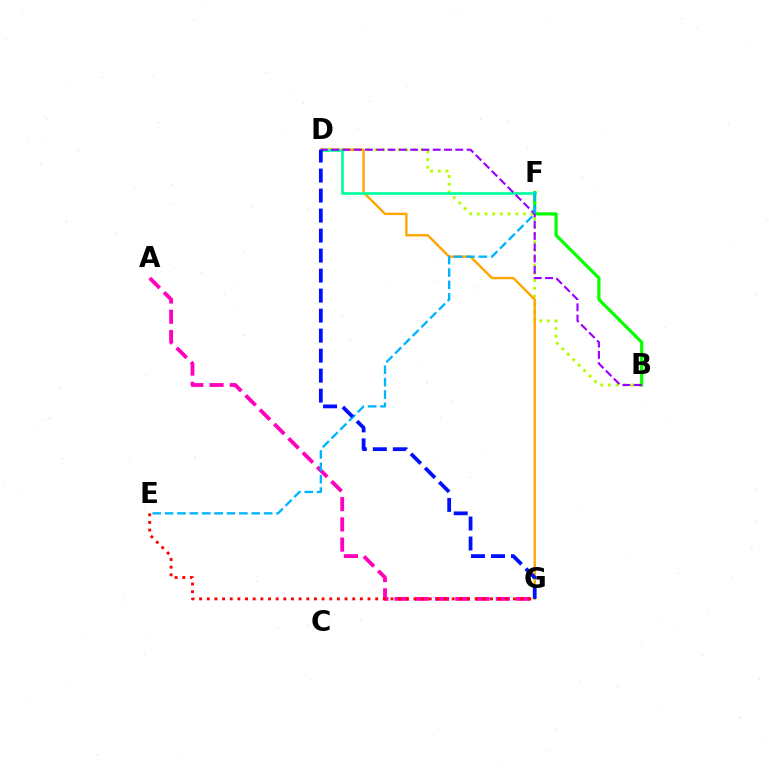{('A', 'G'): [{'color': '#ff00bd', 'line_style': 'dashed', 'thickness': 2.75}], ('E', 'G'): [{'color': '#ff0000', 'line_style': 'dotted', 'thickness': 2.08}], ('B', 'D'): [{'color': '#b3ff00', 'line_style': 'dotted', 'thickness': 2.09}, {'color': '#9b00ff', 'line_style': 'dashed', 'thickness': 1.53}], ('B', 'F'): [{'color': '#08ff00', 'line_style': 'solid', 'thickness': 2.31}], ('D', 'G'): [{'color': '#ffa500', 'line_style': 'solid', 'thickness': 1.73}, {'color': '#0010ff', 'line_style': 'dashed', 'thickness': 2.72}], ('D', 'F'): [{'color': '#00ff9d', 'line_style': 'solid', 'thickness': 1.92}], ('E', 'F'): [{'color': '#00b5ff', 'line_style': 'dashed', 'thickness': 1.68}]}